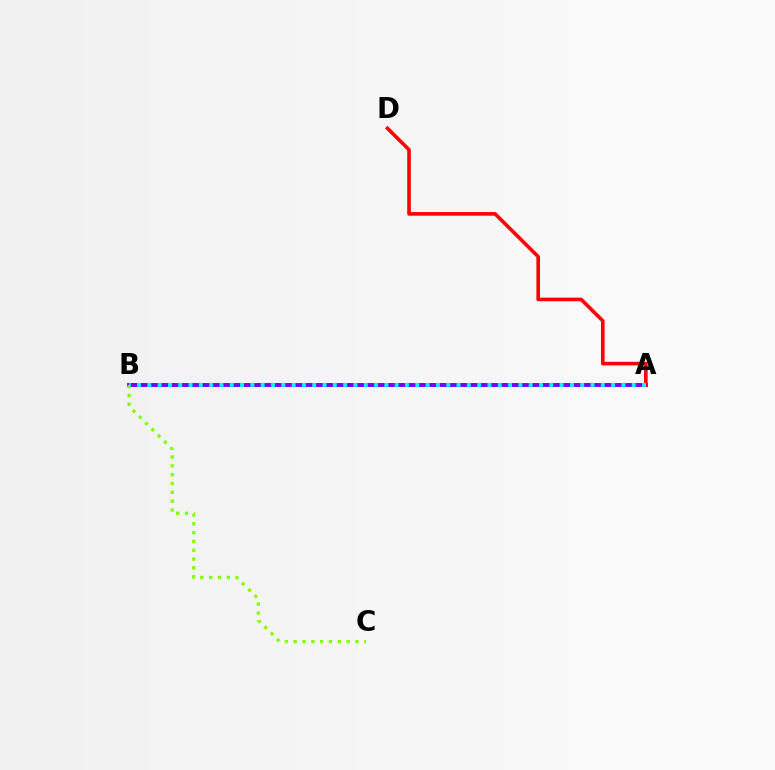{('A', 'B'): [{'color': '#7200ff', 'line_style': 'solid', 'thickness': 2.82}, {'color': '#00fff6', 'line_style': 'dotted', 'thickness': 2.8}], ('B', 'C'): [{'color': '#84ff00', 'line_style': 'dotted', 'thickness': 2.4}], ('A', 'D'): [{'color': '#ff0000', 'line_style': 'solid', 'thickness': 2.59}]}